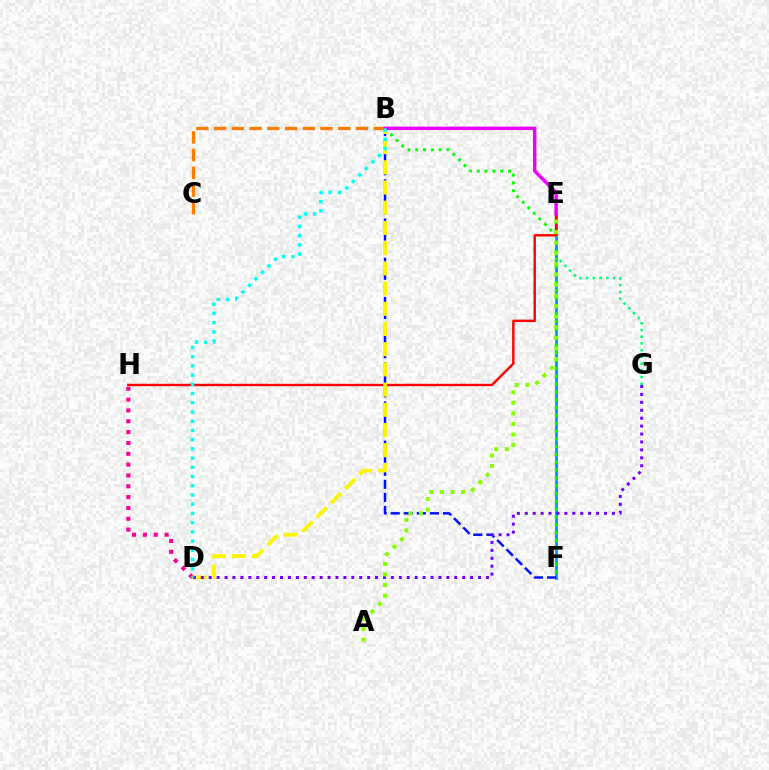{('E', 'G'): [{'color': '#00ff74', 'line_style': 'dotted', 'thickness': 1.82}], ('E', 'F'): [{'color': '#008cff', 'line_style': 'solid', 'thickness': 1.92}], ('B', 'F'): [{'color': '#0010ff', 'line_style': 'dashed', 'thickness': 1.78}, {'color': '#08ff00', 'line_style': 'dotted', 'thickness': 2.12}], ('D', 'H'): [{'color': '#ff0094', 'line_style': 'dotted', 'thickness': 2.94}], ('E', 'H'): [{'color': '#ff0000', 'line_style': 'solid', 'thickness': 1.74}], ('B', 'D'): [{'color': '#fcf500', 'line_style': 'dashed', 'thickness': 2.74}, {'color': '#00fff6', 'line_style': 'dotted', 'thickness': 2.51}], ('D', 'G'): [{'color': '#7200ff', 'line_style': 'dotted', 'thickness': 2.15}], ('B', 'C'): [{'color': '#ff7c00', 'line_style': 'dashed', 'thickness': 2.41}], ('B', 'E'): [{'color': '#ee00ff', 'line_style': 'solid', 'thickness': 2.46}], ('A', 'E'): [{'color': '#84ff00', 'line_style': 'dotted', 'thickness': 2.87}]}